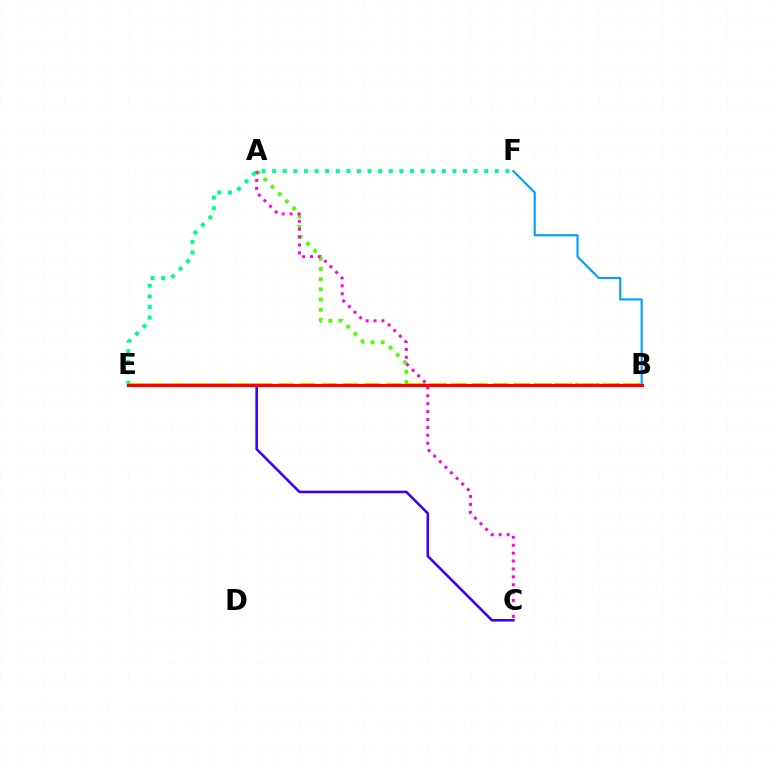{('A', 'B'): [{'color': '#4fff00', 'line_style': 'dotted', 'thickness': 2.77}], ('C', 'E'): [{'color': '#3700ff', 'line_style': 'solid', 'thickness': 1.84}], ('B', 'E'): [{'color': '#ffd500', 'line_style': 'dashed', 'thickness': 2.92}, {'color': '#ff0000', 'line_style': 'solid', 'thickness': 2.3}], ('A', 'C'): [{'color': '#ff00ed', 'line_style': 'dotted', 'thickness': 2.15}], ('E', 'F'): [{'color': '#00ff86', 'line_style': 'dotted', 'thickness': 2.88}], ('B', 'F'): [{'color': '#009eff', 'line_style': 'solid', 'thickness': 1.54}]}